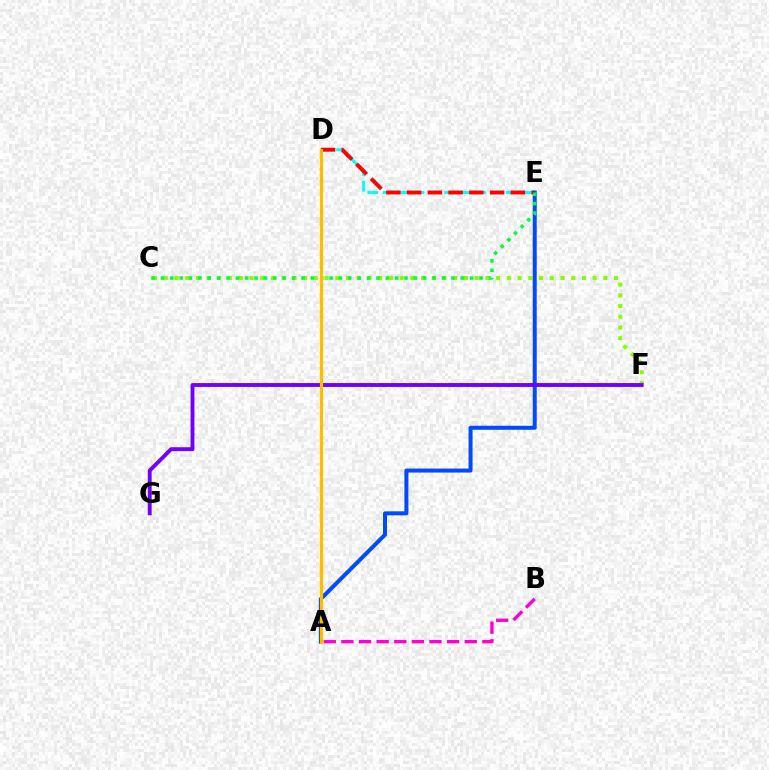{('D', 'E'): [{'color': '#00fff6', 'line_style': 'dashed', 'thickness': 2.09}, {'color': '#ff0000', 'line_style': 'dashed', 'thickness': 2.82}], ('C', 'F'): [{'color': '#84ff00', 'line_style': 'dotted', 'thickness': 2.91}], ('A', 'E'): [{'color': '#004bff', 'line_style': 'solid', 'thickness': 2.88}], ('C', 'E'): [{'color': '#00ff39', 'line_style': 'dotted', 'thickness': 2.55}], ('F', 'G'): [{'color': '#7200ff', 'line_style': 'solid', 'thickness': 2.8}], ('A', 'B'): [{'color': '#ff00cf', 'line_style': 'dashed', 'thickness': 2.39}], ('A', 'D'): [{'color': '#ffbd00', 'line_style': 'solid', 'thickness': 2.31}]}